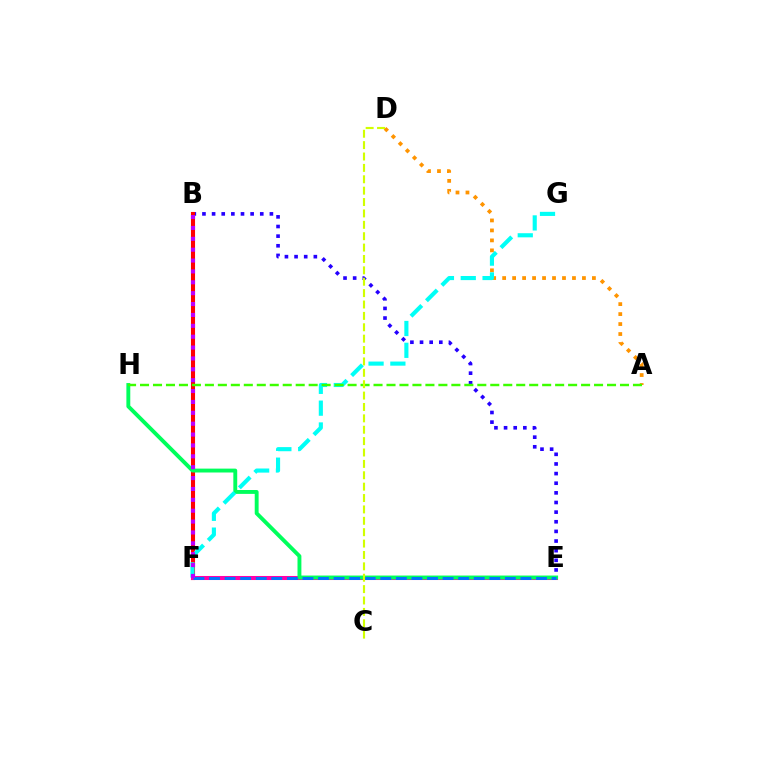{('A', 'D'): [{'color': '#ff9400', 'line_style': 'dotted', 'thickness': 2.71}], ('B', 'E'): [{'color': '#2500ff', 'line_style': 'dotted', 'thickness': 2.62}], ('B', 'F'): [{'color': '#ff0000', 'line_style': 'solid', 'thickness': 2.94}, {'color': '#b900ff', 'line_style': 'dotted', 'thickness': 2.95}], ('E', 'F'): [{'color': '#ff00ac', 'line_style': 'solid', 'thickness': 2.92}, {'color': '#0074ff', 'line_style': 'dashed', 'thickness': 2.12}], ('E', 'H'): [{'color': '#00ff5c', 'line_style': 'solid', 'thickness': 2.8}], ('F', 'G'): [{'color': '#00fff6', 'line_style': 'dashed', 'thickness': 2.96}], ('A', 'H'): [{'color': '#3dff00', 'line_style': 'dashed', 'thickness': 1.76}], ('C', 'D'): [{'color': '#d1ff00', 'line_style': 'dashed', 'thickness': 1.55}]}